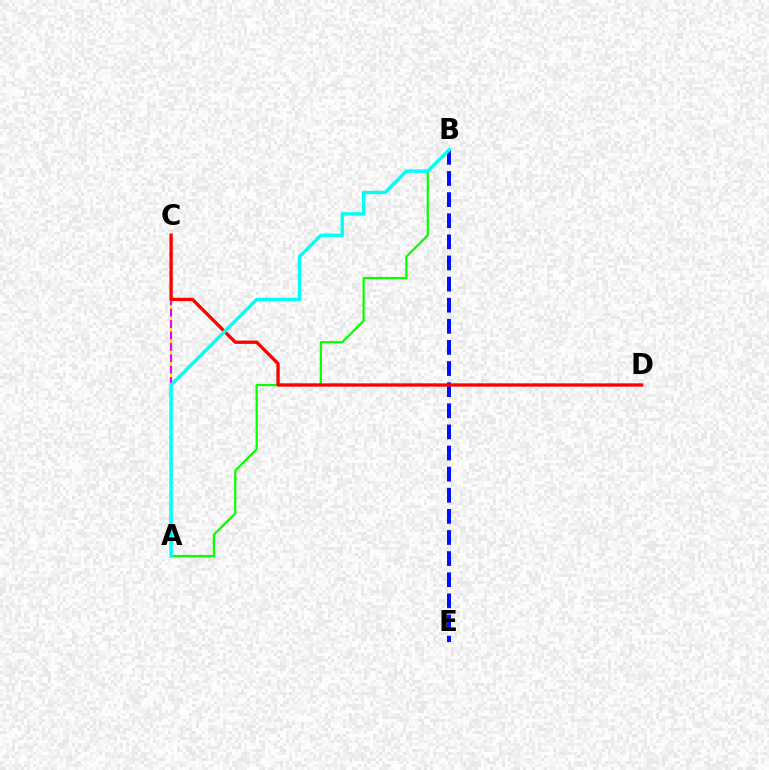{('A', 'C'): [{'color': '#fcf500', 'line_style': 'solid', 'thickness': 1.54}, {'color': '#ee00ff', 'line_style': 'dashed', 'thickness': 1.55}], ('B', 'E'): [{'color': '#0010ff', 'line_style': 'dashed', 'thickness': 2.87}], ('A', 'B'): [{'color': '#08ff00', 'line_style': 'solid', 'thickness': 1.61}, {'color': '#00fff6', 'line_style': 'solid', 'thickness': 2.44}], ('C', 'D'): [{'color': '#ff0000', 'line_style': 'solid', 'thickness': 2.39}]}